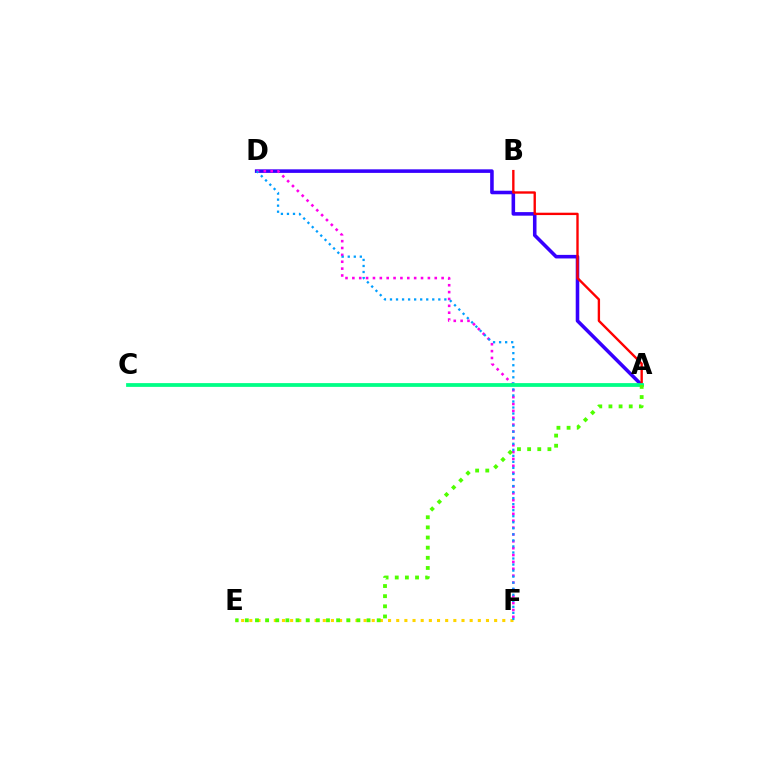{('A', 'D'): [{'color': '#3700ff', 'line_style': 'solid', 'thickness': 2.57}], ('A', 'B'): [{'color': '#ff0000', 'line_style': 'solid', 'thickness': 1.7}], ('D', 'F'): [{'color': '#ff00ed', 'line_style': 'dotted', 'thickness': 1.87}, {'color': '#009eff', 'line_style': 'dotted', 'thickness': 1.64}], ('E', 'F'): [{'color': '#ffd500', 'line_style': 'dotted', 'thickness': 2.22}], ('A', 'C'): [{'color': '#00ff86', 'line_style': 'solid', 'thickness': 2.72}], ('A', 'E'): [{'color': '#4fff00', 'line_style': 'dotted', 'thickness': 2.76}]}